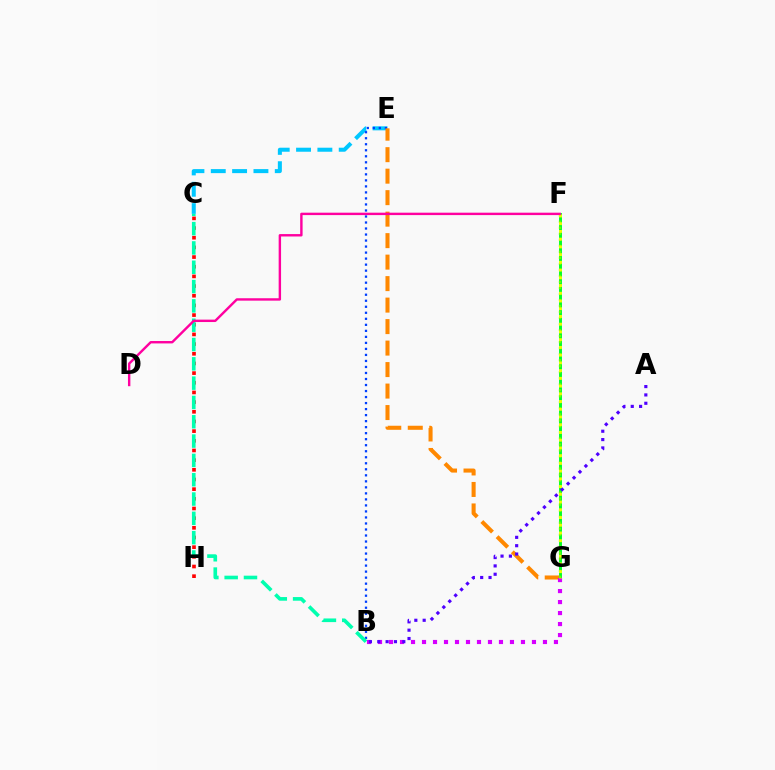{('C', 'E'): [{'color': '#00c7ff', 'line_style': 'dashed', 'thickness': 2.9}], ('C', 'H'): [{'color': '#ff0000', 'line_style': 'dotted', 'thickness': 2.63}], ('B', 'E'): [{'color': '#003fff', 'line_style': 'dotted', 'thickness': 1.64}], ('F', 'G'): [{'color': '#00ff27', 'line_style': 'solid', 'thickness': 2.1}, {'color': '#66ff00', 'line_style': 'dotted', 'thickness': 1.64}, {'color': '#eeff00', 'line_style': 'dotted', 'thickness': 2.1}], ('E', 'G'): [{'color': '#ff8800', 'line_style': 'dashed', 'thickness': 2.92}], ('B', 'C'): [{'color': '#00ffaf', 'line_style': 'dashed', 'thickness': 2.62}], ('B', 'G'): [{'color': '#d600ff', 'line_style': 'dotted', 'thickness': 2.99}], ('A', 'B'): [{'color': '#4f00ff', 'line_style': 'dotted', 'thickness': 2.27}], ('D', 'F'): [{'color': '#ff00a0', 'line_style': 'solid', 'thickness': 1.73}]}